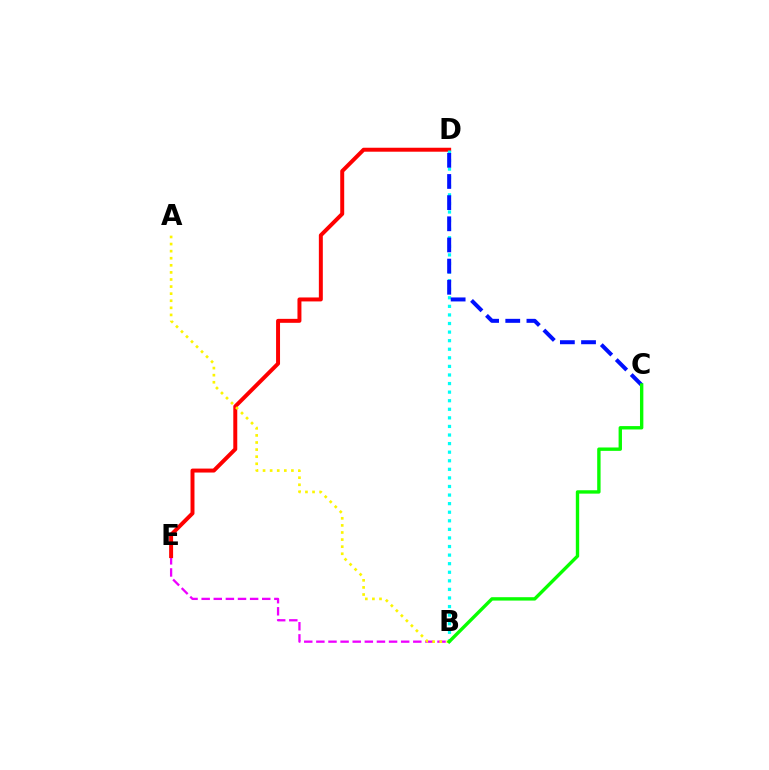{('B', 'E'): [{'color': '#ee00ff', 'line_style': 'dashed', 'thickness': 1.65}], ('D', 'E'): [{'color': '#ff0000', 'line_style': 'solid', 'thickness': 2.85}], ('B', 'D'): [{'color': '#00fff6', 'line_style': 'dotted', 'thickness': 2.33}], ('C', 'D'): [{'color': '#0010ff', 'line_style': 'dashed', 'thickness': 2.87}], ('A', 'B'): [{'color': '#fcf500', 'line_style': 'dotted', 'thickness': 1.93}], ('B', 'C'): [{'color': '#08ff00', 'line_style': 'solid', 'thickness': 2.43}]}